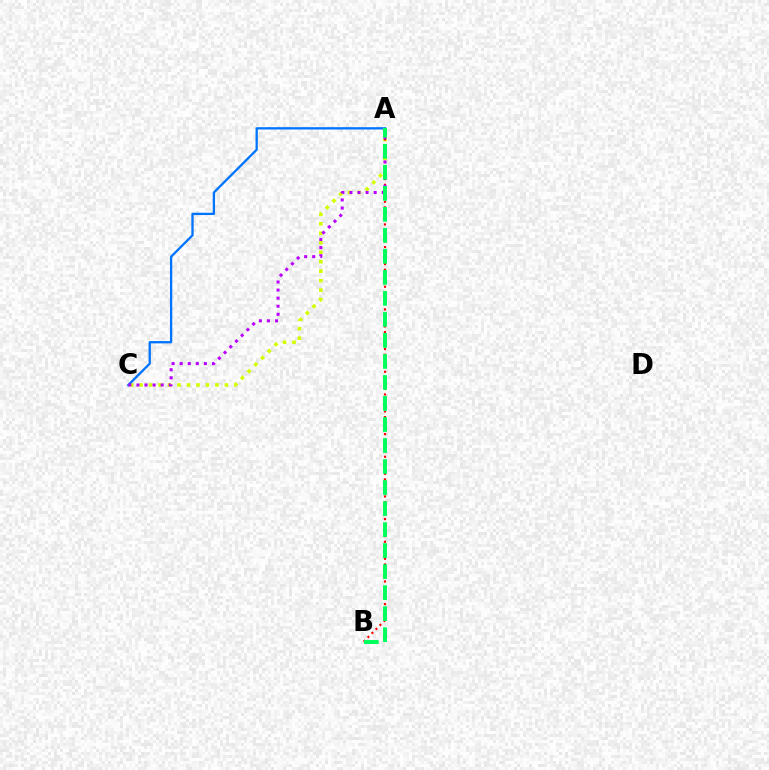{('A', 'C'): [{'color': '#d1ff00', 'line_style': 'dotted', 'thickness': 2.58}, {'color': '#0074ff', 'line_style': 'solid', 'thickness': 1.66}, {'color': '#b900ff', 'line_style': 'dotted', 'thickness': 2.19}], ('A', 'B'): [{'color': '#ff0000', 'line_style': 'dotted', 'thickness': 1.54}, {'color': '#00ff5c', 'line_style': 'dashed', 'thickness': 2.85}]}